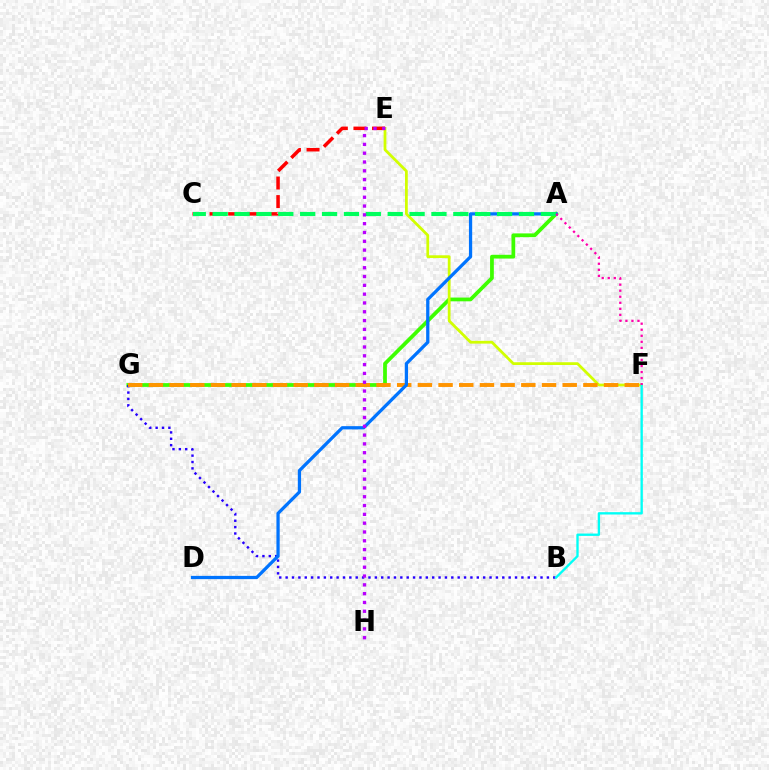{('C', 'E'): [{'color': '#ff0000', 'line_style': 'dashed', 'thickness': 2.52}], ('A', 'G'): [{'color': '#3dff00', 'line_style': 'solid', 'thickness': 2.7}], ('E', 'F'): [{'color': '#d1ff00', 'line_style': 'solid', 'thickness': 1.99}], ('B', 'G'): [{'color': '#2500ff', 'line_style': 'dotted', 'thickness': 1.73}], ('F', 'G'): [{'color': '#ff9400', 'line_style': 'dashed', 'thickness': 2.81}], ('A', 'D'): [{'color': '#0074ff', 'line_style': 'solid', 'thickness': 2.34}], ('A', 'C'): [{'color': '#00ff5c', 'line_style': 'dashed', 'thickness': 2.97}], ('E', 'H'): [{'color': '#b900ff', 'line_style': 'dotted', 'thickness': 2.39}], ('B', 'F'): [{'color': '#00fff6', 'line_style': 'solid', 'thickness': 1.69}], ('A', 'F'): [{'color': '#ff00ac', 'line_style': 'dotted', 'thickness': 1.64}]}